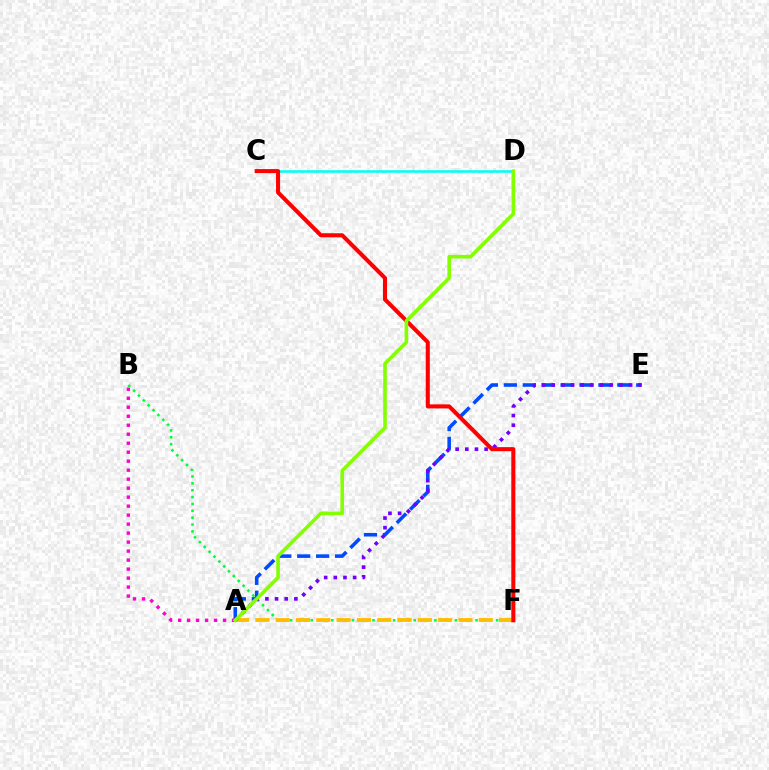{('A', 'E'): [{'color': '#004bff', 'line_style': 'dashed', 'thickness': 2.57}, {'color': '#7200ff', 'line_style': 'dotted', 'thickness': 2.63}], ('A', 'B'): [{'color': '#ff00cf', 'line_style': 'dotted', 'thickness': 2.44}], ('B', 'F'): [{'color': '#00ff39', 'line_style': 'dotted', 'thickness': 1.87}], ('A', 'F'): [{'color': '#ffbd00', 'line_style': 'dashed', 'thickness': 2.76}], ('C', 'D'): [{'color': '#00fff6', 'line_style': 'solid', 'thickness': 1.84}], ('C', 'F'): [{'color': '#ff0000', 'line_style': 'solid', 'thickness': 2.92}], ('A', 'D'): [{'color': '#84ff00', 'line_style': 'solid', 'thickness': 2.59}]}